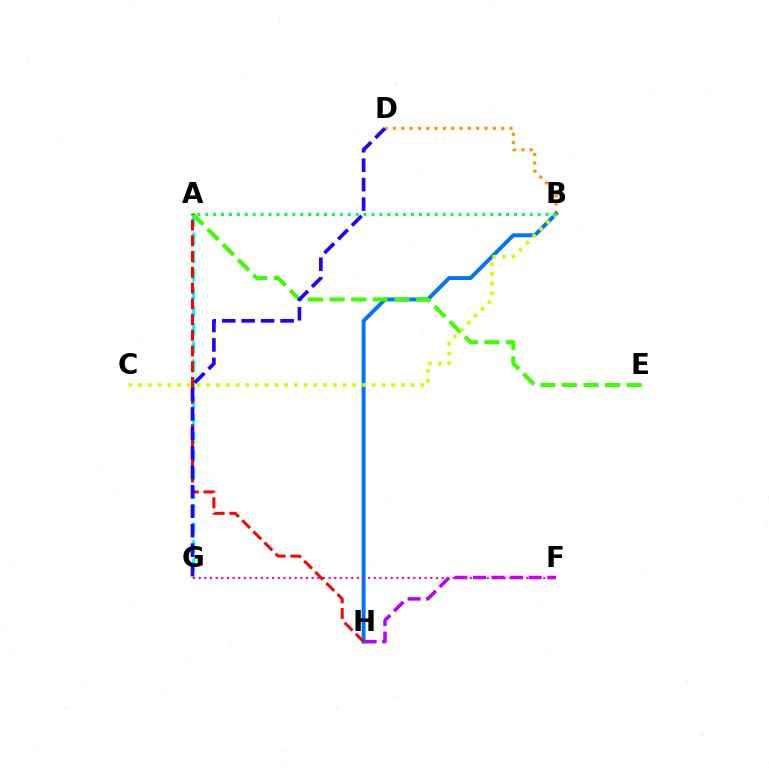{('B', 'D'): [{'color': '#ff9400', 'line_style': 'dotted', 'thickness': 2.26}], ('A', 'G'): [{'color': '#00fff6', 'line_style': 'dashed', 'thickness': 2.46}], ('F', 'H'): [{'color': '#b900ff', 'line_style': 'dashed', 'thickness': 2.52}], ('B', 'H'): [{'color': '#0074ff', 'line_style': 'solid', 'thickness': 2.82}], ('A', 'E'): [{'color': '#3dff00', 'line_style': 'dashed', 'thickness': 2.93}], ('B', 'C'): [{'color': '#d1ff00', 'line_style': 'dotted', 'thickness': 2.64}], ('A', 'B'): [{'color': '#00ff5c', 'line_style': 'dotted', 'thickness': 2.15}], ('A', 'H'): [{'color': '#ff0000', 'line_style': 'dashed', 'thickness': 2.14}], ('F', 'G'): [{'color': '#ff00ac', 'line_style': 'dotted', 'thickness': 1.53}], ('D', 'G'): [{'color': '#2500ff', 'line_style': 'dashed', 'thickness': 2.64}]}